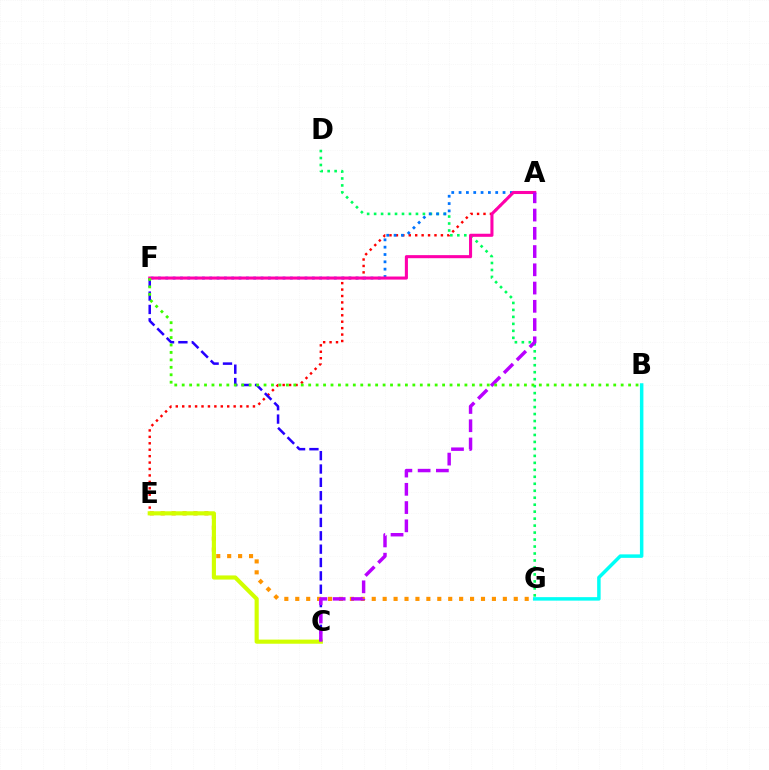{('A', 'E'): [{'color': '#ff0000', 'line_style': 'dotted', 'thickness': 1.75}], ('C', 'F'): [{'color': '#2500ff', 'line_style': 'dashed', 'thickness': 1.81}], ('D', 'G'): [{'color': '#00ff5c', 'line_style': 'dotted', 'thickness': 1.89}], ('E', 'G'): [{'color': '#ff9400', 'line_style': 'dotted', 'thickness': 2.97}], ('B', 'G'): [{'color': '#00fff6', 'line_style': 'solid', 'thickness': 2.51}], ('A', 'F'): [{'color': '#0074ff', 'line_style': 'dotted', 'thickness': 1.99}, {'color': '#ff00ac', 'line_style': 'solid', 'thickness': 2.21}], ('C', 'E'): [{'color': '#d1ff00', 'line_style': 'solid', 'thickness': 2.97}], ('A', 'C'): [{'color': '#b900ff', 'line_style': 'dashed', 'thickness': 2.48}], ('B', 'F'): [{'color': '#3dff00', 'line_style': 'dotted', 'thickness': 2.02}]}